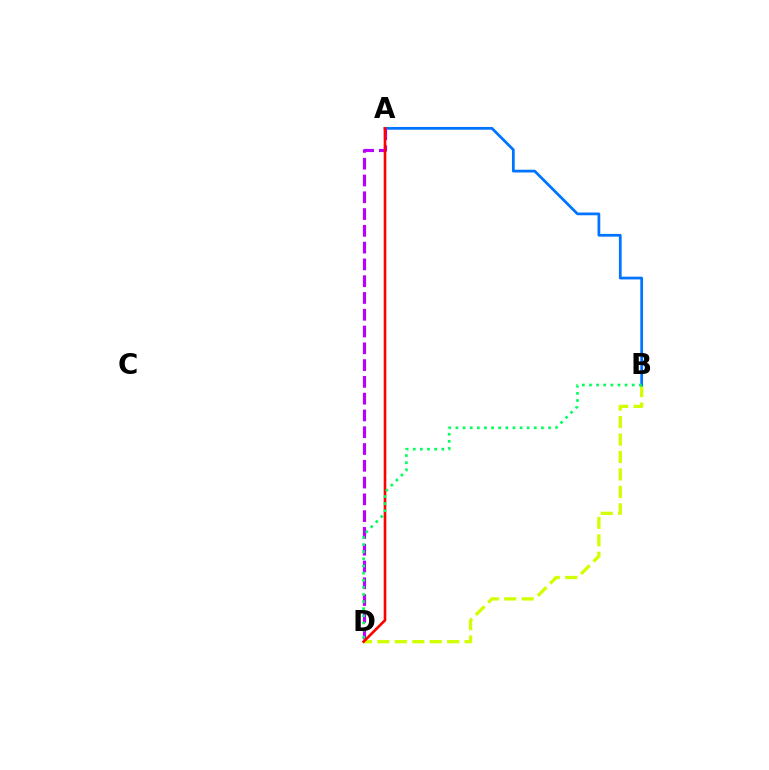{('B', 'D'): [{'color': '#d1ff00', 'line_style': 'dashed', 'thickness': 2.37}, {'color': '#00ff5c', 'line_style': 'dotted', 'thickness': 1.93}], ('A', 'B'): [{'color': '#0074ff', 'line_style': 'solid', 'thickness': 1.98}], ('A', 'D'): [{'color': '#b900ff', 'line_style': 'dashed', 'thickness': 2.28}, {'color': '#ff0000', 'line_style': 'solid', 'thickness': 1.9}]}